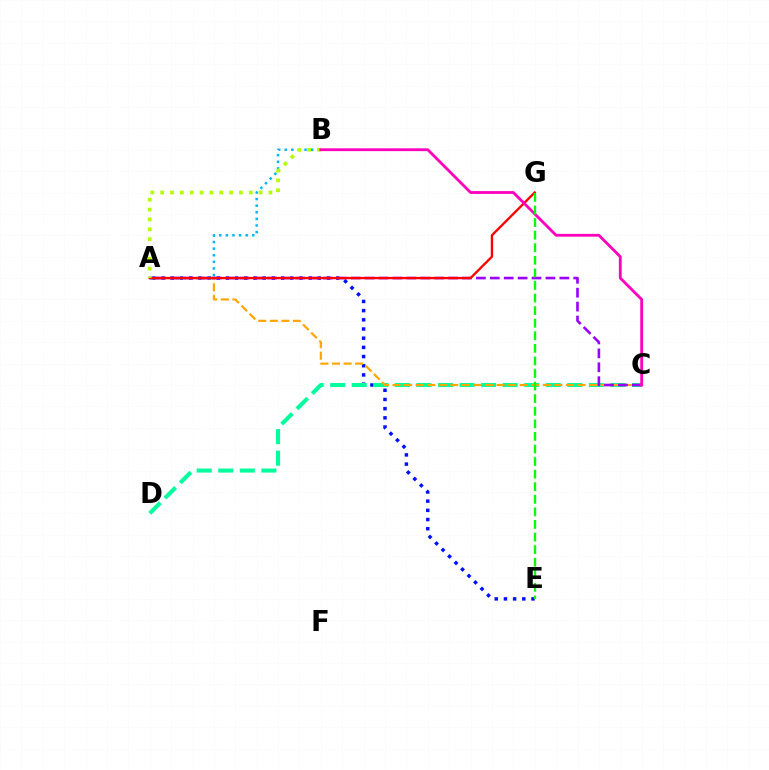{('A', 'E'): [{'color': '#0010ff', 'line_style': 'dotted', 'thickness': 2.5}], ('C', 'D'): [{'color': '#00ff9d', 'line_style': 'dashed', 'thickness': 2.93}], ('A', 'B'): [{'color': '#00b5ff', 'line_style': 'dotted', 'thickness': 1.79}, {'color': '#b3ff00', 'line_style': 'dotted', 'thickness': 2.67}], ('A', 'C'): [{'color': '#ffa500', 'line_style': 'dashed', 'thickness': 1.57}, {'color': '#9b00ff', 'line_style': 'dashed', 'thickness': 1.89}], ('A', 'G'): [{'color': '#ff0000', 'line_style': 'solid', 'thickness': 1.68}], ('B', 'C'): [{'color': '#ff00bd', 'line_style': 'solid', 'thickness': 2.02}], ('E', 'G'): [{'color': '#08ff00', 'line_style': 'dashed', 'thickness': 1.71}]}